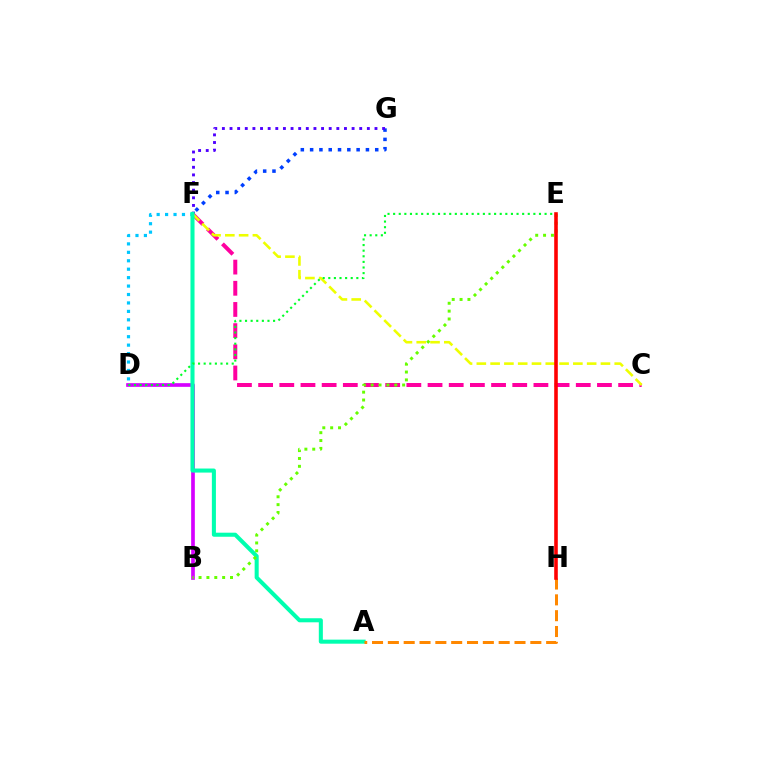{('F', 'G'): [{'color': '#003fff', 'line_style': 'dotted', 'thickness': 2.53}, {'color': '#4f00ff', 'line_style': 'dotted', 'thickness': 2.07}], ('B', 'D'): [{'color': '#d600ff', 'line_style': 'solid', 'thickness': 2.65}], ('C', 'F'): [{'color': '#ff00a0', 'line_style': 'dashed', 'thickness': 2.88}, {'color': '#eeff00', 'line_style': 'dashed', 'thickness': 1.87}], ('D', 'F'): [{'color': '#00c7ff', 'line_style': 'dotted', 'thickness': 2.29}], ('A', 'F'): [{'color': '#00ffaf', 'line_style': 'solid', 'thickness': 2.92}], ('A', 'H'): [{'color': '#ff8800', 'line_style': 'dashed', 'thickness': 2.15}], ('B', 'E'): [{'color': '#66ff00', 'line_style': 'dotted', 'thickness': 2.14}], ('D', 'E'): [{'color': '#00ff27', 'line_style': 'dotted', 'thickness': 1.52}], ('E', 'H'): [{'color': '#ff0000', 'line_style': 'solid', 'thickness': 2.58}]}